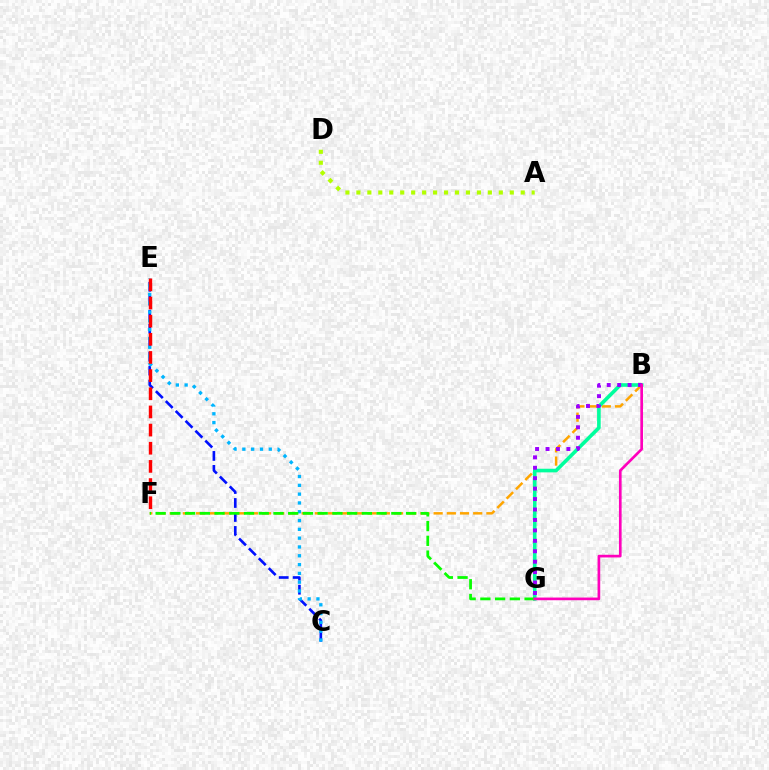{('A', 'D'): [{'color': '#b3ff00', 'line_style': 'dotted', 'thickness': 2.98}], ('B', 'F'): [{'color': '#ffa500', 'line_style': 'dashed', 'thickness': 1.79}], ('B', 'G'): [{'color': '#00ff9d', 'line_style': 'solid', 'thickness': 2.61}, {'color': '#9b00ff', 'line_style': 'dotted', 'thickness': 2.83}, {'color': '#ff00bd', 'line_style': 'solid', 'thickness': 1.93}], ('C', 'E'): [{'color': '#0010ff', 'line_style': 'dashed', 'thickness': 1.9}, {'color': '#00b5ff', 'line_style': 'dotted', 'thickness': 2.39}], ('E', 'F'): [{'color': '#ff0000', 'line_style': 'dashed', 'thickness': 2.47}], ('F', 'G'): [{'color': '#08ff00', 'line_style': 'dashed', 'thickness': 2.0}]}